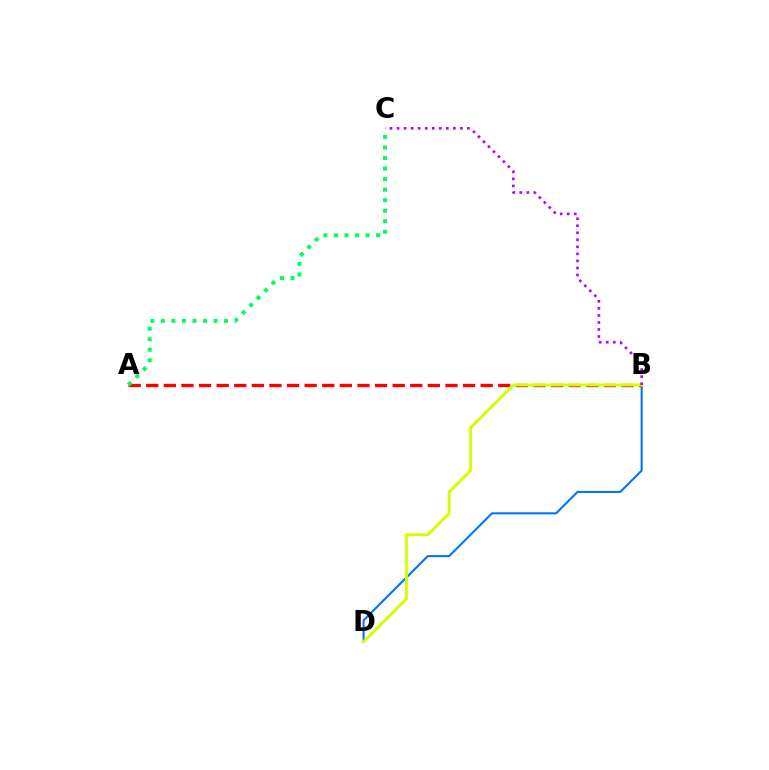{('B', 'D'): [{'color': '#0074ff', 'line_style': 'solid', 'thickness': 1.5}, {'color': '#d1ff00', 'line_style': 'solid', 'thickness': 2.09}], ('A', 'B'): [{'color': '#ff0000', 'line_style': 'dashed', 'thickness': 2.39}], ('A', 'C'): [{'color': '#00ff5c', 'line_style': 'dotted', 'thickness': 2.86}], ('B', 'C'): [{'color': '#b900ff', 'line_style': 'dotted', 'thickness': 1.91}]}